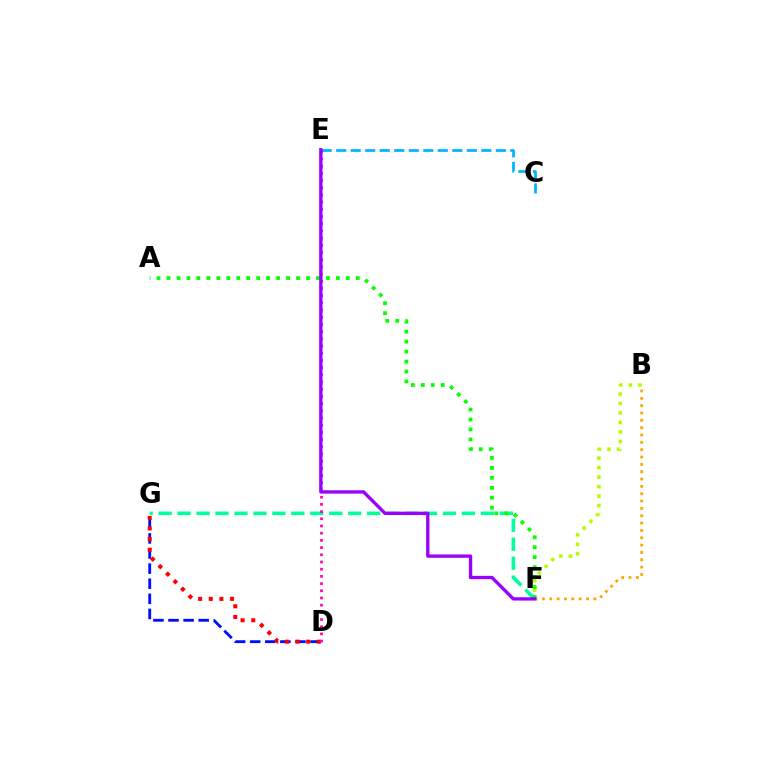{('C', 'E'): [{'color': '#00b5ff', 'line_style': 'dashed', 'thickness': 1.97}], ('B', 'F'): [{'color': '#b3ff00', 'line_style': 'dotted', 'thickness': 2.58}, {'color': '#ffa500', 'line_style': 'dotted', 'thickness': 1.99}], ('D', 'G'): [{'color': '#0010ff', 'line_style': 'dashed', 'thickness': 2.05}, {'color': '#ff0000', 'line_style': 'dotted', 'thickness': 2.89}], ('F', 'G'): [{'color': '#00ff9d', 'line_style': 'dashed', 'thickness': 2.58}], ('A', 'F'): [{'color': '#08ff00', 'line_style': 'dotted', 'thickness': 2.71}], ('D', 'E'): [{'color': '#ff00bd', 'line_style': 'dotted', 'thickness': 1.96}], ('E', 'F'): [{'color': '#9b00ff', 'line_style': 'solid', 'thickness': 2.41}]}